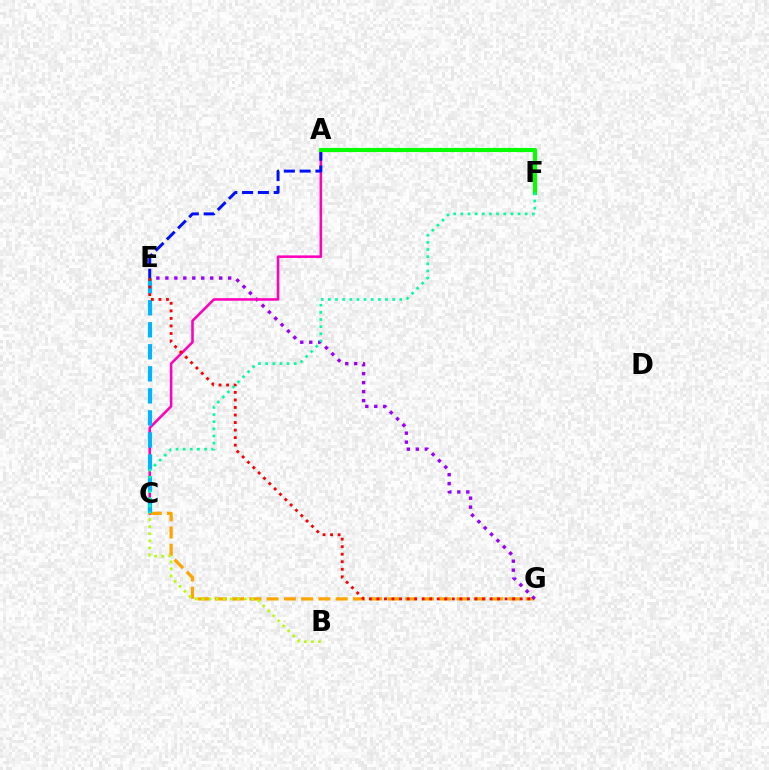{('C', 'G'): [{'color': '#ffa500', 'line_style': 'dashed', 'thickness': 2.35}], ('E', 'G'): [{'color': '#9b00ff', 'line_style': 'dotted', 'thickness': 2.44}, {'color': '#ff0000', 'line_style': 'dotted', 'thickness': 2.05}], ('A', 'C'): [{'color': '#ff00bd', 'line_style': 'solid', 'thickness': 1.84}], ('A', 'E'): [{'color': '#0010ff', 'line_style': 'dashed', 'thickness': 2.14}], ('A', 'F'): [{'color': '#08ff00', 'line_style': 'solid', 'thickness': 2.97}], ('C', 'E'): [{'color': '#00b5ff', 'line_style': 'dashed', 'thickness': 2.99}], ('C', 'F'): [{'color': '#00ff9d', 'line_style': 'dotted', 'thickness': 1.94}], ('B', 'C'): [{'color': '#b3ff00', 'line_style': 'dotted', 'thickness': 1.92}]}